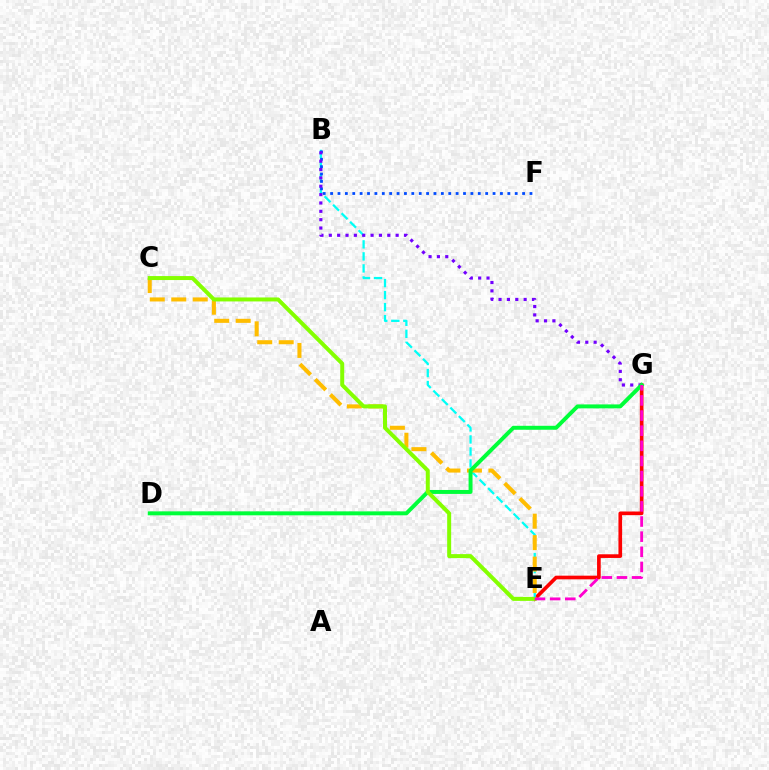{('E', 'G'): [{'color': '#ff0000', 'line_style': 'solid', 'thickness': 2.64}, {'color': '#ff00cf', 'line_style': 'dashed', 'thickness': 2.06}], ('B', 'E'): [{'color': '#00fff6', 'line_style': 'dashed', 'thickness': 1.63}], ('B', 'F'): [{'color': '#004bff', 'line_style': 'dotted', 'thickness': 2.01}], ('B', 'G'): [{'color': '#7200ff', 'line_style': 'dotted', 'thickness': 2.27}], ('C', 'E'): [{'color': '#ffbd00', 'line_style': 'dashed', 'thickness': 2.92}, {'color': '#84ff00', 'line_style': 'solid', 'thickness': 2.87}], ('D', 'G'): [{'color': '#00ff39', 'line_style': 'solid', 'thickness': 2.85}]}